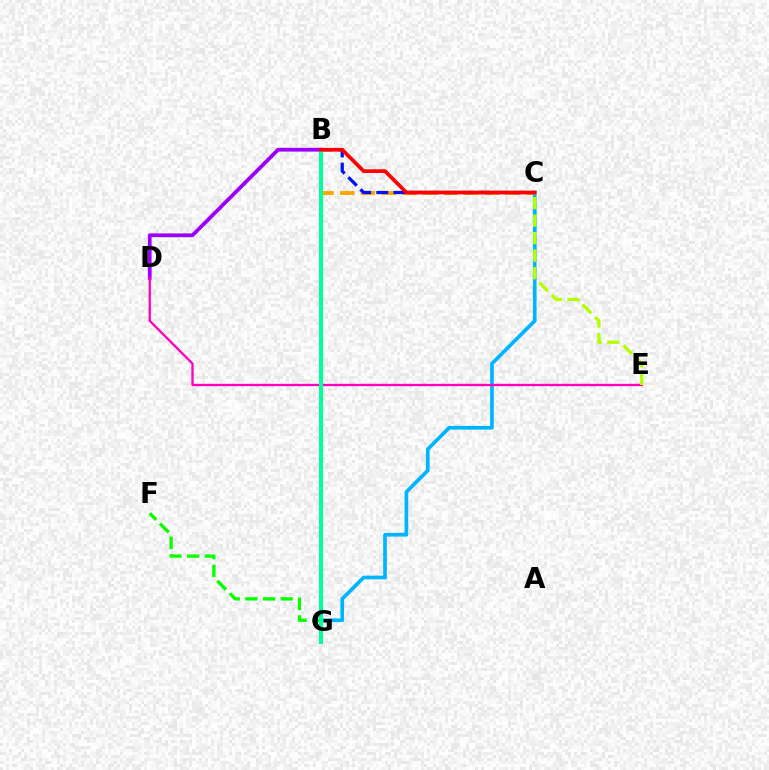{('F', 'G'): [{'color': '#08ff00', 'line_style': 'dashed', 'thickness': 2.4}], ('B', 'D'): [{'color': '#9b00ff', 'line_style': 'solid', 'thickness': 2.7}], ('C', 'G'): [{'color': '#00b5ff', 'line_style': 'solid', 'thickness': 2.65}], ('B', 'C'): [{'color': '#ffa500', 'line_style': 'dashed', 'thickness': 2.81}, {'color': '#0010ff', 'line_style': 'dashed', 'thickness': 2.33}, {'color': '#ff0000', 'line_style': 'solid', 'thickness': 2.67}], ('D', 'E'): [{'color': '#ff00bd', 'line_style': 'solid', 'thickness': 1.67}], ('B', 'G'): [{'color': '#00ff9d', 'line_style': 'solid', 'thickness': 2.9}], ('C', 'E'): [{'color': '#b3ff00', 'line_style': 'dashed', 'thickness': 2.38}]}